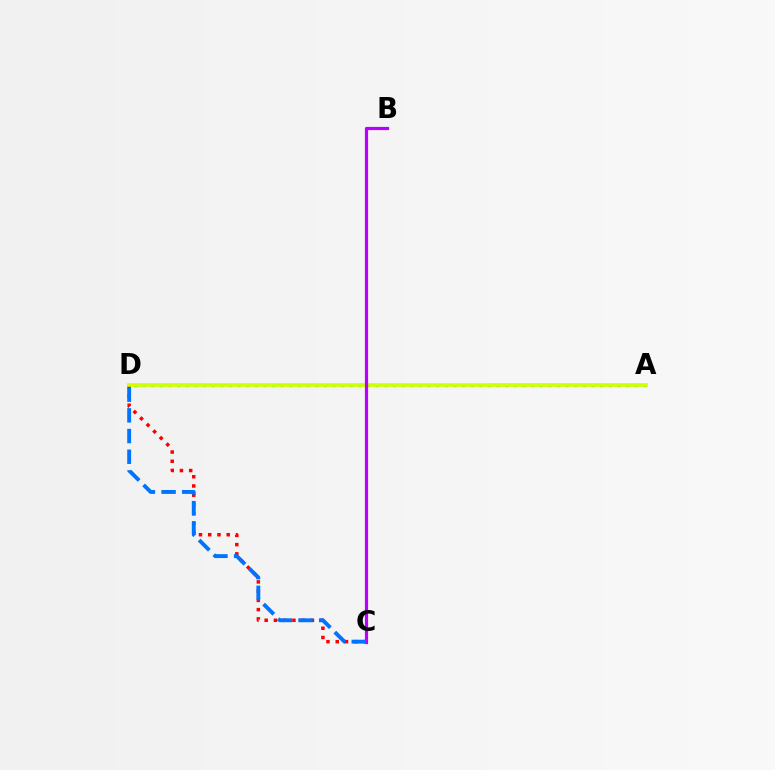{('A', 'D'): [{'color': '#00ff5c', 'line_style': 'dotted', 'thickness': 2.35}, {'color': '#d1ff00', 'line_style': 'solid', 'thickness': 2.61}], ('C', 'D'): [{'color': '#ff0000', 'line_style': 'dotted', 'thickness': 2.51}, {'color': '#0074ff', 'line_style': 'dashed', 'thickness': 2.81}], ('B', 'C'): [{'color': '#b900ff', 'line_style': 'solid', 'thickness': 2.31}]}